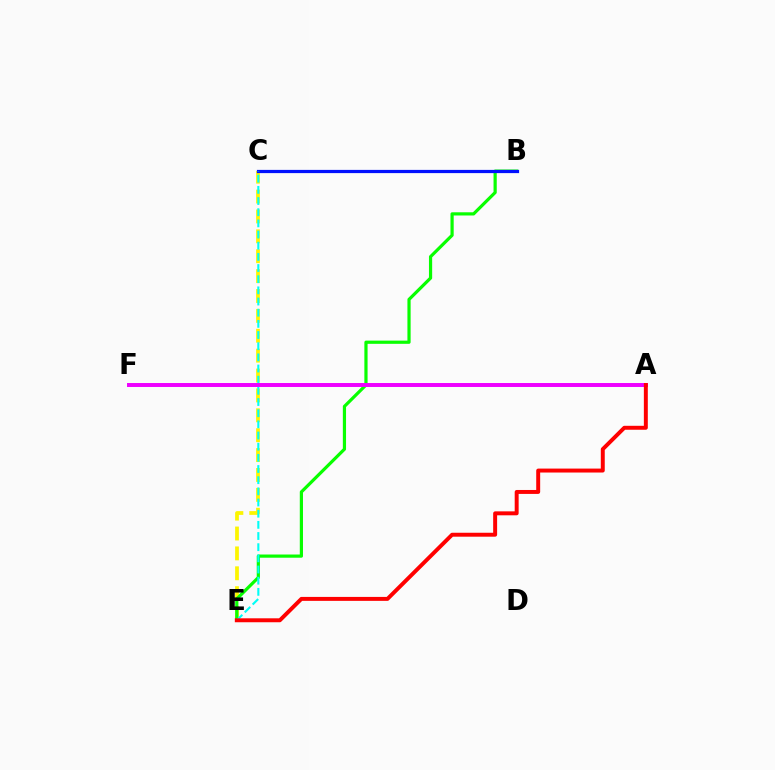{('C', 'E'): [{'color': '#fcf500', 'line_style': 'dashed', 'thickness': 2.7}, {'color': '#00fff6', 'line_style': 'dashed', 'thickness': 1.52}], ('B', 'E'): [{'color': '#08ff00', 'line_style': 'solid', 'thickness': 2.3}], ('B', 'C'): [{'color': '#0010ff', 'line_style': 'solid', 'thickness': 2.32}], ('A', 'F'): [{'color': '#ee00ff', 'line_style': 'solid', 'thickness': 2.85}], ('A', 'E'): [{'color': '#ff0000', 'line_style': 'solid', 'thickness': 2.84}]}